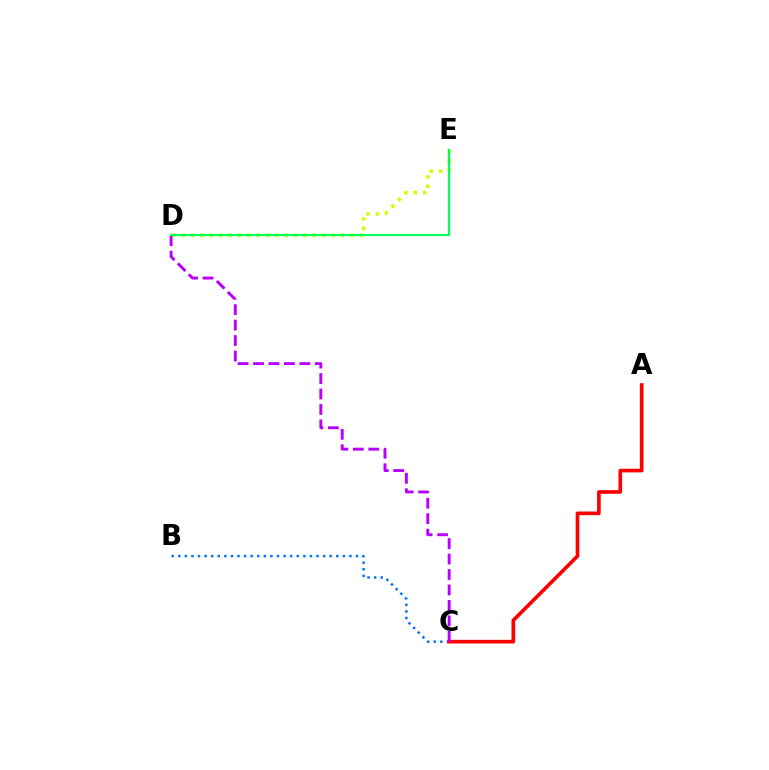{('B', 'C'): [{'color': '#0074ff', 'line_style': 'dotted', 'thickness': 1.79}], ('D', 'E'): [{'color': '#d1ff00', 'line_style': 'dotted', 'thickness': 2.54}, {'color': '#00ff5c', 'line_style': 'solid', 'thickness': 1.63}], ('A', 'C'): [{'color': '#ff0000', 'line_style': 'solid', 'thickness': 2.62}], ('C', 'D'): [{'color': '#b900ff', 'line_style': 'dashed', 'thickness': 2.1}]}